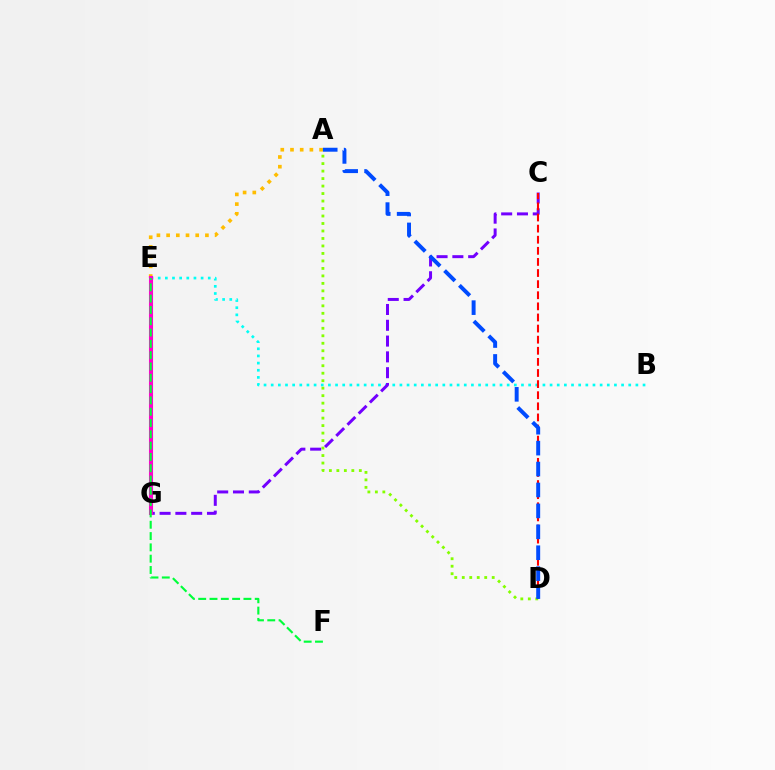{('B', 'E'): [{'color': '#00fff6', 'line_style': 'dotted', 'thickness': 1.94}], ('A', 'E'): [{'color': '#ffbd00', 'line_style': 'dotted', 'thickness': 2.64}], ('A', 'D'): [{'color': '#84ff00', 'line_style': 'dotted', 'thickness': 2.03}, {'color': '#004bff', 'line_style': 'dashed', 'thickness': 2.84}], ('C', 'G'): [{'color': '#7200ff', 'line_style': 'dashed', 'thickness': 2.15}], ('C', 'D'): [{'color': '#ff0000', 'line_style': 'dashed', 'thickness': 1.51}], ('E', 'G'): [{'color': '#ff00cf', 'line_style': 'solid', 'thickness': 2.94}], ('E', 'F'): [{'color': '#00ff39', 'line_style': 'dashed', 'thickness': 1.54}]}